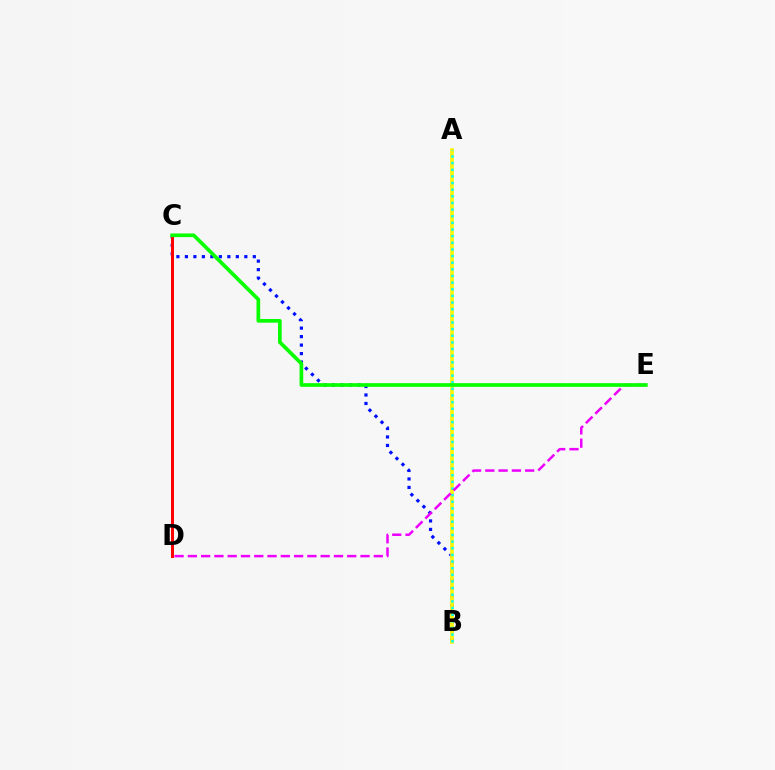{('B', 'C'): [{'color': '#0010ff', 'line_style': 'dotted', 'thickness': 2.31}], ('A', 'B'): [{'color': '#fcf500', 'line_style': 'solid', 'thickness': 2.6}, {'color': '#00fff6', 'line_style': 'dotted', 'thickness': 1.8}], ('C', 'D'): [{'color': '#ff0000', 'line_style': 'solid', 'thickness': 2.15}], ('D', 'E'): [{'color': '#ee00ff', 'line_style': 'dashed', 'thickness': 1.8}], ('C', 'E'): [{'color': '#08ff00', 'line_style': 'solid', 'thickness': 2.65}]}